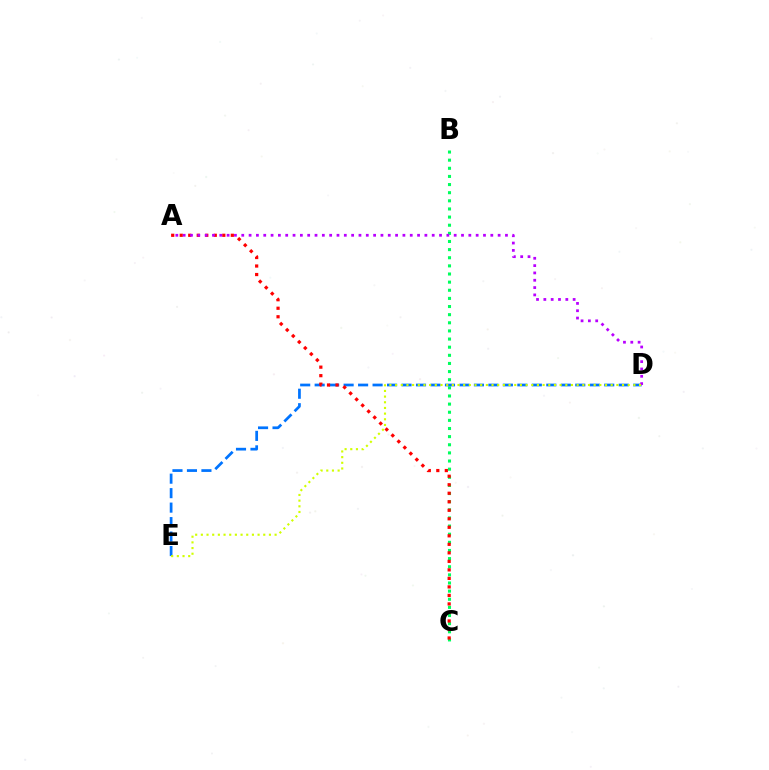{('B', 'C'): [{'color': '#00ff5c', 'line_style': 'dotted', 'thickness': 2.21}], ('D', 'E'): [{'color': '#0074ff', 'line_style': 'dashed', 'thickness': 1.97}, {'color': '#d1ff00', 'line_style': 'dotted', 'thickness': 1.54}], ('A', 'C'): [{'color': '#ff0000', 'line_style': 'dotted', 'thickness': 2.31}], ('A', 'D'): [{'color': '#b900ff', 'line_style': 'dotted', 'thickness': 1.99}]}